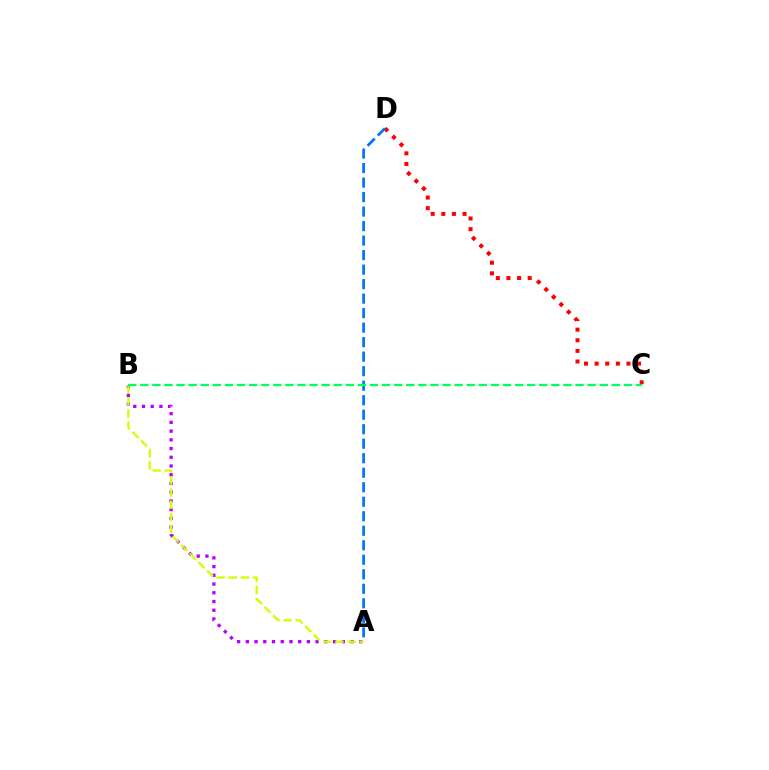{('C', 'D'): [{'color': '#ff0000', 'line_style': 'dotted', 'thickness': 2.88}], ('A', 'B'): [{'color': '#b900ff', 'line_style': 'dotted', 'thickness': 2.37}, {'color': '#d1ff00', 'line_style': 'dashed', 'thickness': 1.65}], ('A', 'D'): [{'color': '#0074ff', 'line_style': 'dashed', 'thickness': 1.97}], ('B', 'C'): [{'color': '#00ff5c', 'line_style': 'dashed', 'thickness': 1.64}]}